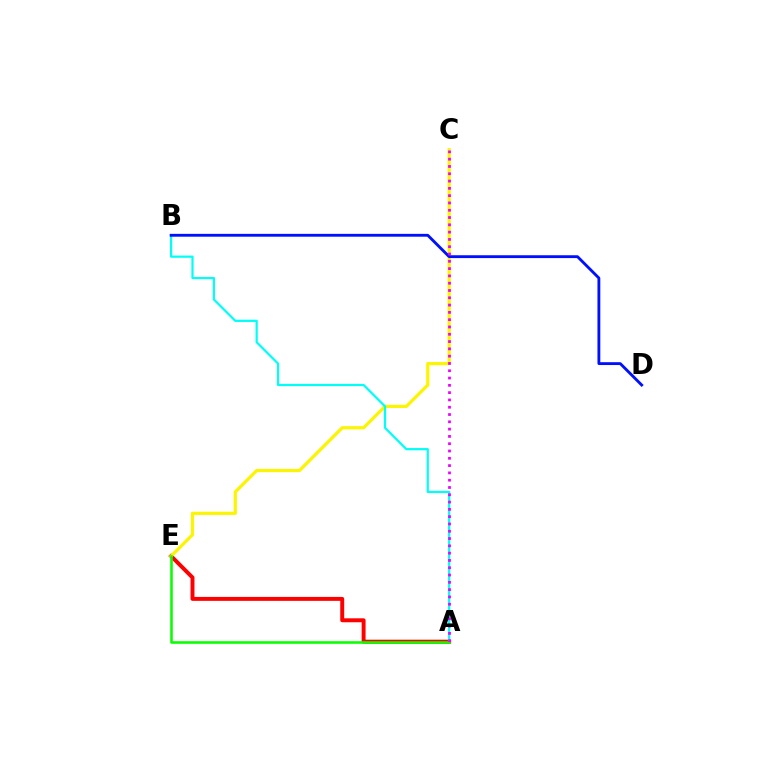{('A', 'E'): [{'color': '#ff0000', 'line_style': 'solid', 'thickness': 2.84}, {'color': '#08ff00', 'line_style': 'solid', 'thickness': 1.85}], ('C', 'E'): [{'color': '#fcf500', 'line_style': 'solid', 'thickness': 2.3}], ('A', 'B'): [{'color': '#00fff6', 'line_style': 'solid', 'thickness': 1.59}], ('B', 'D'): [{'color': '#0010ff', 'line_style': 'solid', 'thickness': 2.05}], ('A', 'C'): [{'color': '#ee00ff', 'line_style': 'dotted', 'thickness': 1.98}]}